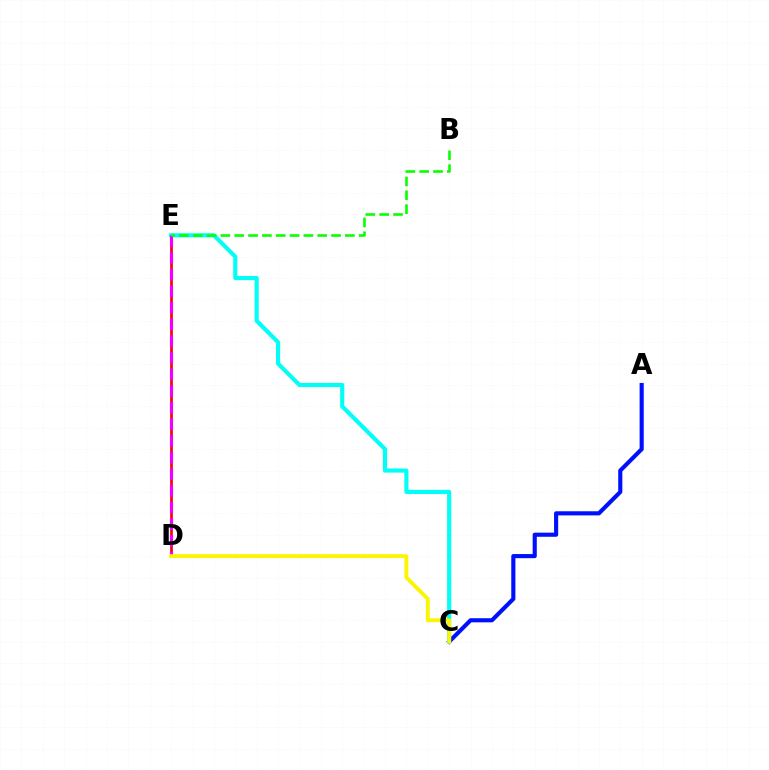{('D', 'E'): [{'color': '#ff0000', 'line_style': 'solid', 'thickness': 1.94}, {'color': '#ee00ff', 'line_style': 'dashed', 'thickness': 2.26}], ('A', 'C'): [{'color': '#0010ff', 'line_style': 'solid', 'thickness': 2.97}], ('C', 'E'): [{'color': '#00fff6', 'line_style': 'solid', 'thickness': 2.97}], ('C', 'D'): [{'color': '#fcf500', 'line_style': 'solid', 'thickness': 2.76}], ('B', 'E'): [{'color': '#08ff00', 'line_style': 'dashed', 'thickness': 1.88}]}